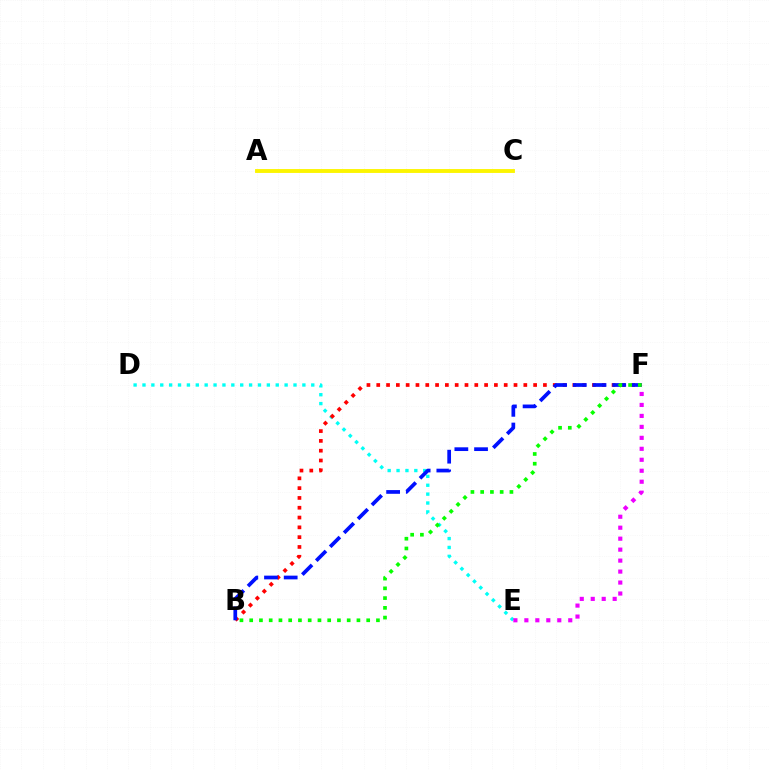{('D', 'E'): [{'color': '#00fff6', 'line_style': 'dotted', 'thickness': 2.41}], ('B', 'F'): [{'color': '#ff0000', 'line_style': 'dotted', 'thickness': 2.66}, {'color': '#0010ff', 'line_style': 'dashed', 'thickness': 2.68}, {'color': '#08ff00', 'line_style': 'dotted', 'thickness': 2.65}], ('E', 'F'): [{'color': '#ee00ff', 'line_style': 'dotted', 'thickness': 2.98}], ('A', 'C'): [{'color': '#fcf500', 'line_style': 'solid', 'thickness': 2.79}]}